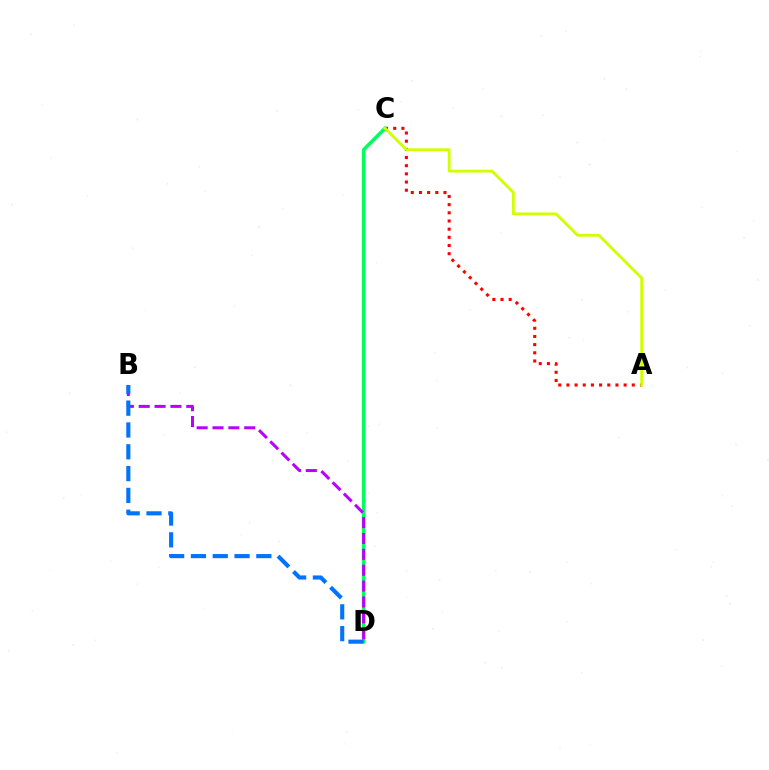{('A', 'C'): [{'color': '#ff0000', 'line_style': 'dotted', 'thickness': 2.22}, {'color': '#d1ff00', 'line_style': 'solid', 'thickness': 2.03}], ('C', 'D'): [{'color': '#00ff5c', 'line_style': 'solid', 'thickness': 2.53}], ('B', 'D'): [{'color': '#b900ff', 'line_style': 'dashed', 'thickness': 2.15}, {'color': '#0074ff', 'line_style': 'dashed', 'thickness': 2.96}]}